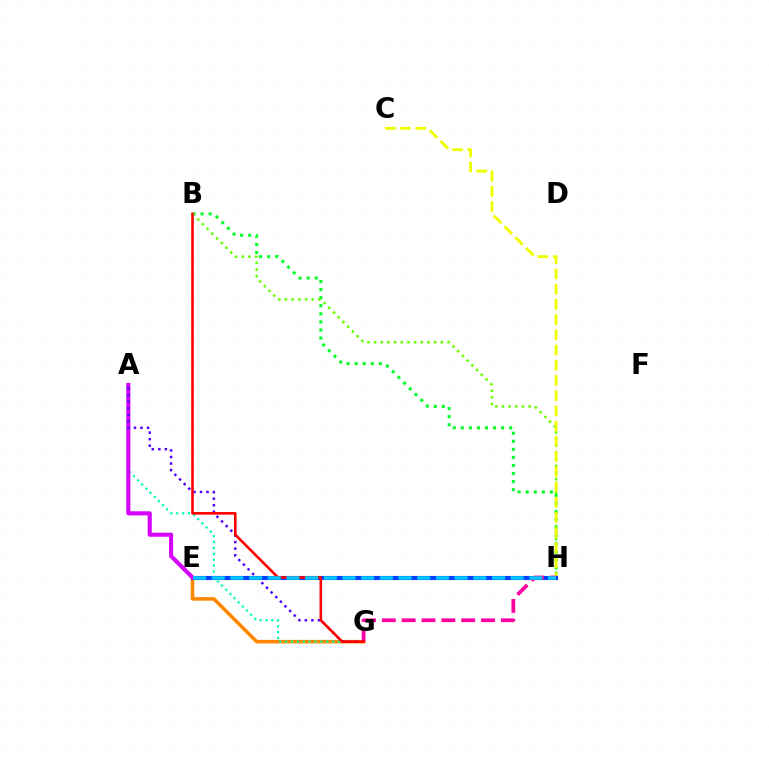{('B', 'H'): [{'color': '#00ff27', 'line_style': 'dotted', 'thickness': 2.19}, {'color': '#66ff00', 'line_style': 'dotted', 'thickness': 1.81}], ('C', 'H'): [{'color': '#eeff00', 'line_style': 'dashed', 'thickness': 2.07}], ('E', 'G'): [{'color': '#ff8800', 'line_style': 'solid', 'thickness': 2.55}], ('A', 'G'): [{'color': '#00ffaf', 'line_style': 'dotted', 'thickness': 1.6}, {'color': '#4f00ff', 'line_style': 'dotted', 'thickness': 1.78}], ('E', 'H'): [{'color': '#003fff', 'line_style': 'solid', 'thickness': 2.94}, {'color': '#00c7ff', 'line_style': 'dashed', 'thickness': 2.54}], ('A', 'E'): [{'color': '#d600ff', 'line_style': 'solid', 'thickness': 2.95}], ('G', 'H'): [{'color': '#ff00a0', 'line_style': 'dashed', 'thickness': 2.7}], ('B', 'G'): [{'color': '#ff0000', 'line_style': 'solid', 'thickness': 1.88}]}